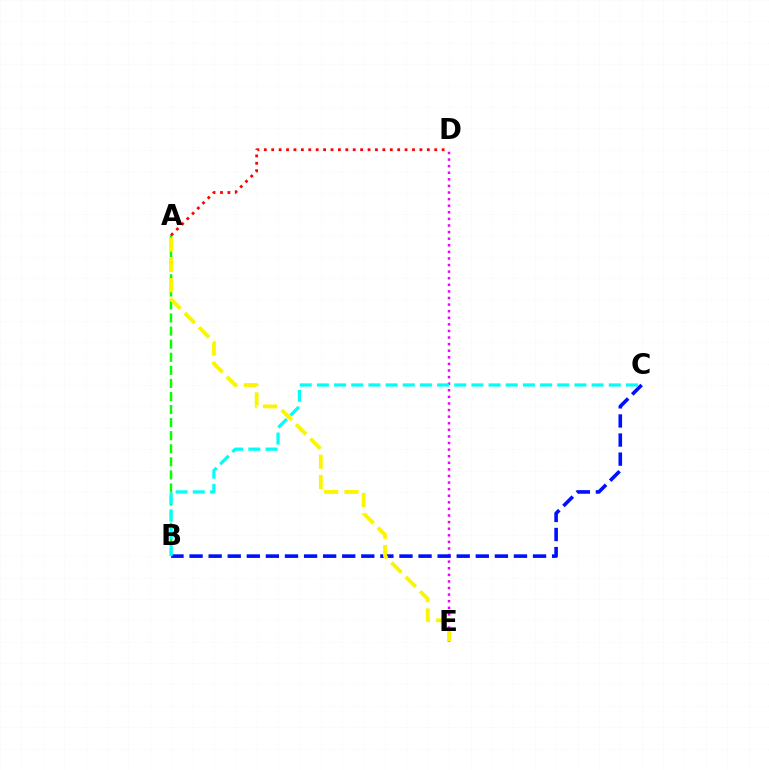{('A', 'B'): [{'color': '#08ff00', 'line_style': 'dashed', 'thickness': 1.78}], ('D', 'E'): [{'color': '#ee00ff', 'line_style': 'dotted', 'thickness': 1.79}], ('A', 'D'): [{'color': '#ff0000', 'line_style': 'dotted', 'thickness': 2.01}], ('B', 'C'): [{'color': '#0010ff', 'line_style': 'dashed', 'thickness': 2.59}, {'color': '#00fff6', 'line_style': 'dashed', 'thickness': 2.33}], ('A', 'E'): [{'color': '#fcf500', 'line_style': 'dashed', 'thickness': 2.75}]}